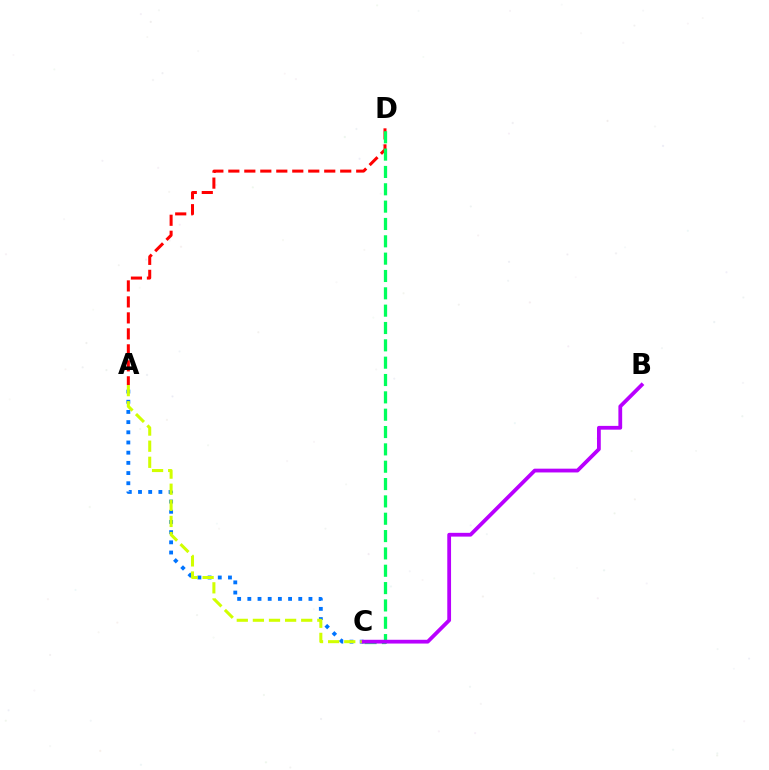{('A', 'C'): [{'color': '#0074ff', 'line_style': 'dotted', 'thickness': 2.77}, {'color': '#d1ff00', 'line_style': 'dashed', 'thickness': 2.19}], ('A', 'D'): [{'color': '#ff0000', 'line_style': 'dashed', 'thickness': 2.17}], ('C', 'D'): [{'color': '#00ff5c', 'line_style': 'dashed', 'thickness': 2.36}], ('B', 'C'): [{'color': '#b900ff', 'line_style': 'solid', 'thickness': 2.72}]}